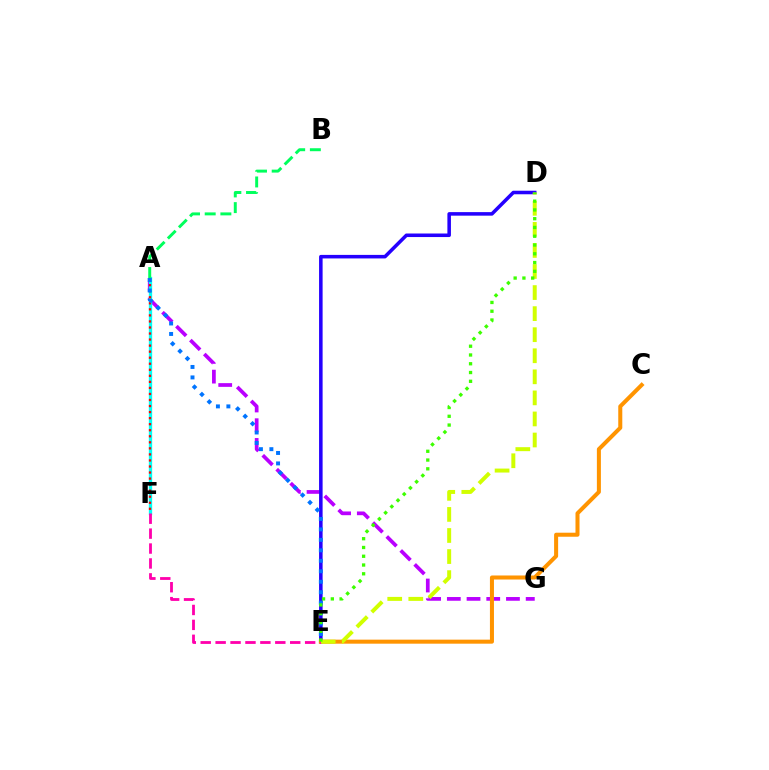{('A', 'G'): [{'color': '#b900ff', 'line_style': 'dashed', 'thickness': 2.68}], ('A', 'F'): [{'color': '#00fff6', 'line_style': 'solid', 'thickness': 2.4}, {'color': '#ff0000', 'line_style': 'dotted', 'thickness': 1.64}], ('D', 'E'): [{'color': '#2500ff', 'line_style': 'solid', 'thickness': 2.55}, {'color': '#d1ff00', 'line_style': 'dashed', 'thickness': 2.86}, {'color': '#3dff00', 'line_style': 'dotted', 'thickness': 2.38}], ('C', 'E'): [{'color': '#ff9400', 'line_style': 'solid', 'thickness': 2.9}], ('E', 'F'): [{'color': '#ff00ac', 'line_style': 'dashed', 'thickness': 2.03}], ('A', 'E'): [{'color': '#0074ff', 'line_style': 'dotted', 'thickness': 2.84}], ('A', 'B'): [{'color': '#00ff5c', 'line_style': 'dashed', 'thickness': 2.13}]}